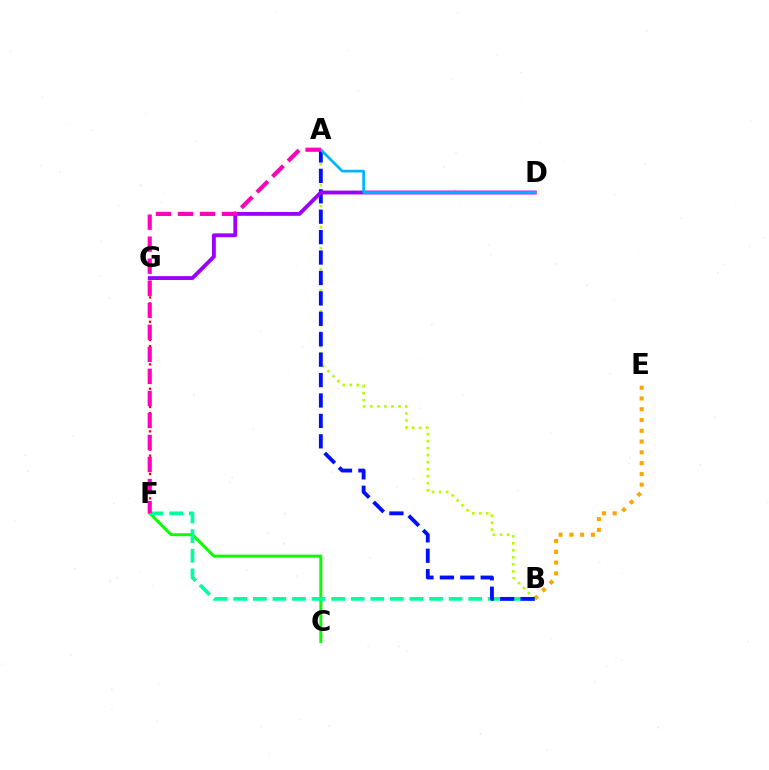{('B', 'E'): [{'color': '#ffa500', 'line_style': 'dotted', 'thickness': 2.93}], ('F', 'G'): [{'color': '#ff0000', 'line_style': 'dotted', 'thickness': 1.65}], ('C', 'F'): [{'color': '#08ff00', 'line_style': 'solid', 'thickness': 2.14}], ('A', 'B'): [{'color': '#b3ff00', 'line_style': 'dotted', 'thickness': 1.9}, {'color': '#0010ff', 'line_style': 'dashed', 'thickness': 2.77}], ('B', 'F'): [{'color': '#00ff9d', 'line_style': 'dashed', 'thickness': 2.66}], ('D', 'G'): [{'color': '#9b00ff', 'line_style': 'solid', 'thickness': 2.77}], ('A', 'D'): [{'color': '#00b5ff', 'line_style': 'solid', 'thickness': 1.94}], ('A', 'F'): [{'color': '#ff00bd', 'line_style': 'dashed', 'thickness': 2.99}]}